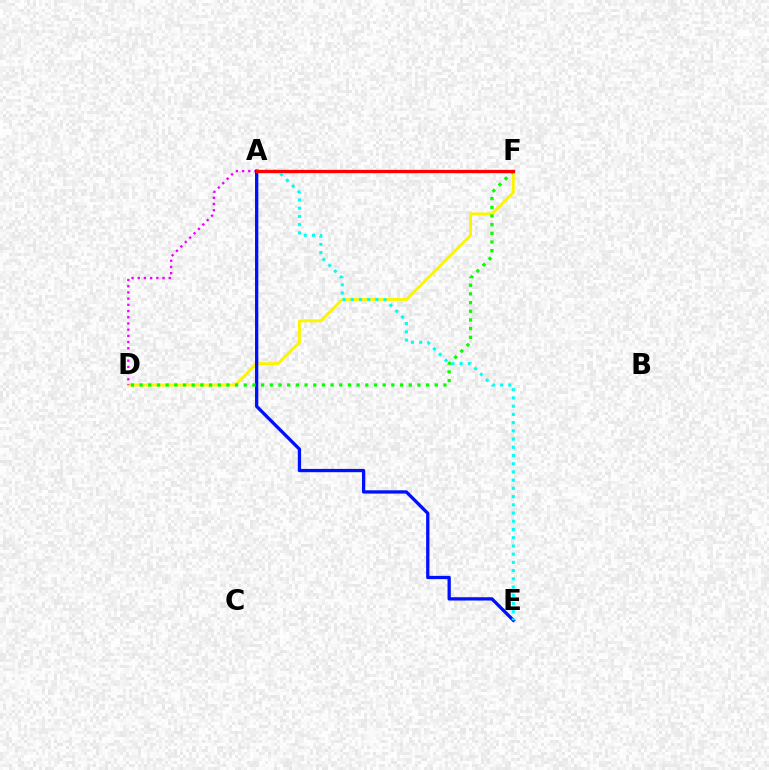{('D', 'F'): [{'color': '#fcf500', 'line_style': 'solid', 'thickness': 2.07}, {'color': '#08ff00', 'line_style': 'dotted', 'thickness': 2.36}], ('A', 'D'): [{'color': '#ee00ff', 'line_style': 'dotted', 'thickness': 1.69}], ('A', 'E'): [{'color': '#0010ff', 'line_style': 'solid', 'thickness': 2.37}, {'color': '#00fff6', 'line_style': 'dotted', 'thickness': 2.23}], ('A', 'F'): [{'color': '#ff0000', 'line_style': 'solid', 'thickness': 2.36}]}